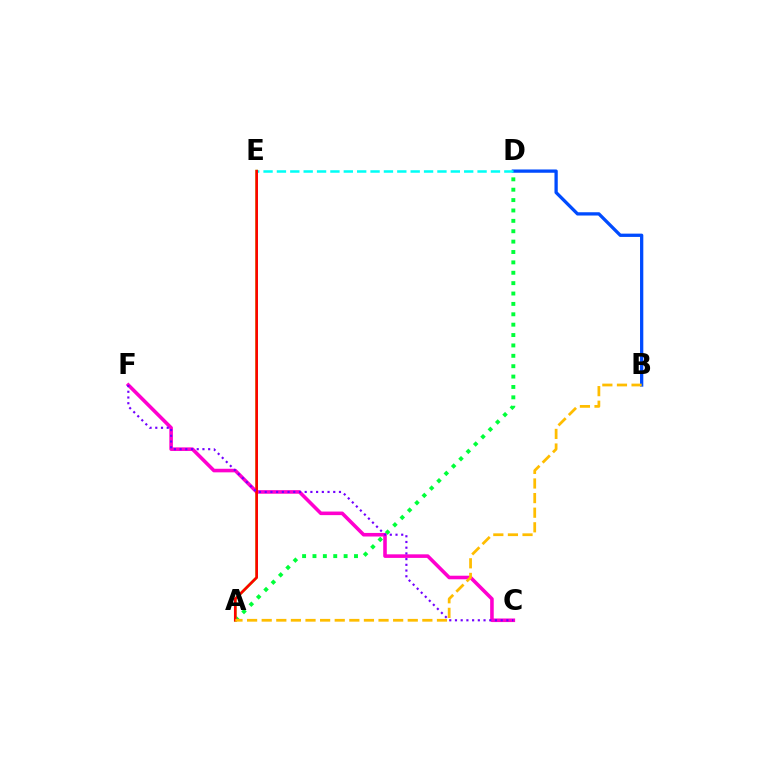{('B', 'D'): [{'color': '#004bff', 'line_style': 'solid', 'thickness': 2.37}], ('A', 'D'): [{'color': '#00ff39', 'line_style': 'dotted', 'thickness': 2.82}], ('A', 'E'): [{'color': '#84ff00', 'line_style': 'solid', 'thickness': 1.92}, {'color': '#ff0000', 'line_style': 'solid', 'thickness': 1.88}], ('D', 'E'): [{'color': '#00fff6', 'line_style': 'dashed', 'thickness': 1.82}], ('C', 'F'): [{'color': '#ff00cf', 'line_style': 'solid', 'thickness': 2.57}, {'color': '#7200ff', 'line_style': 'dotted', 'thickness': 1.55}], ('A', 'B'): [{'color': '#ffbd00', 'line_style': 'dashed', 'thickness': 1.98}]}